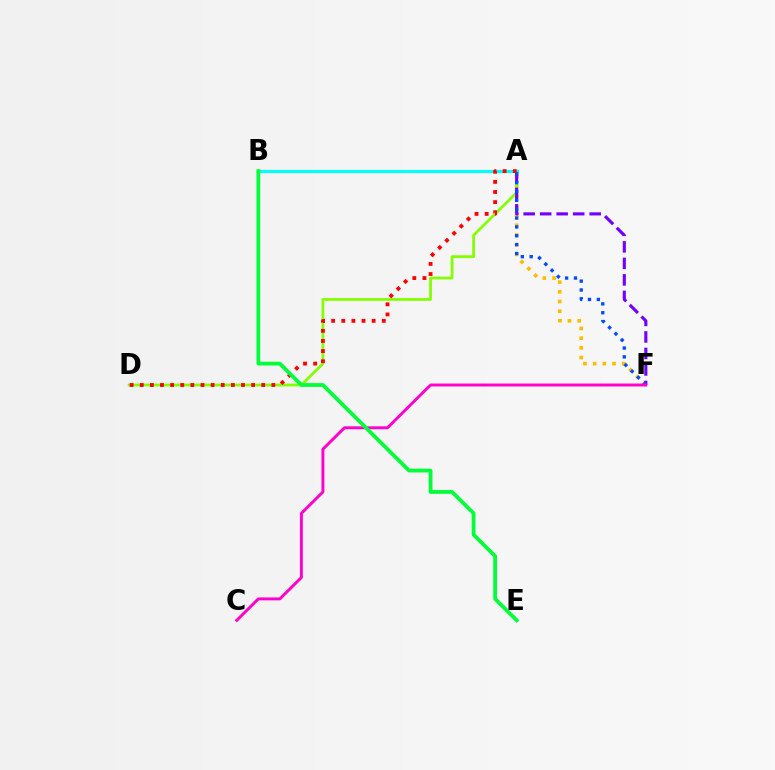{('A', 'F'): [{'color': '#ffbd00', 'line_style': 'dotted', 'thickness': 2.64}, {'color': '#7200ff', 'line_style': 'dashed', 'thickness': 2.24}, {'color': '#004bff', 'line_style': 'dotted', 'thickness': 2.41}], ('A', 'D'): [{'color': '#84ff00', 'line_style': 'solid', 'thickness': 2.0}, {'color': '#ff0000', 'line_style': 'dotted', 'thickness': 2.75}], ('A', 'B'): [{'color': '#00fff6', 'line_style': 'solid', 'thickness': 2.25}], ('C', 'F'): [{'color': '#ff00cf', 'line_style': 'solid', 'thickness': 2.11}], ('B', 'E'): [{'color': '#00ff39', 'line_style': 'solid', 'thickness': 2.71}]}